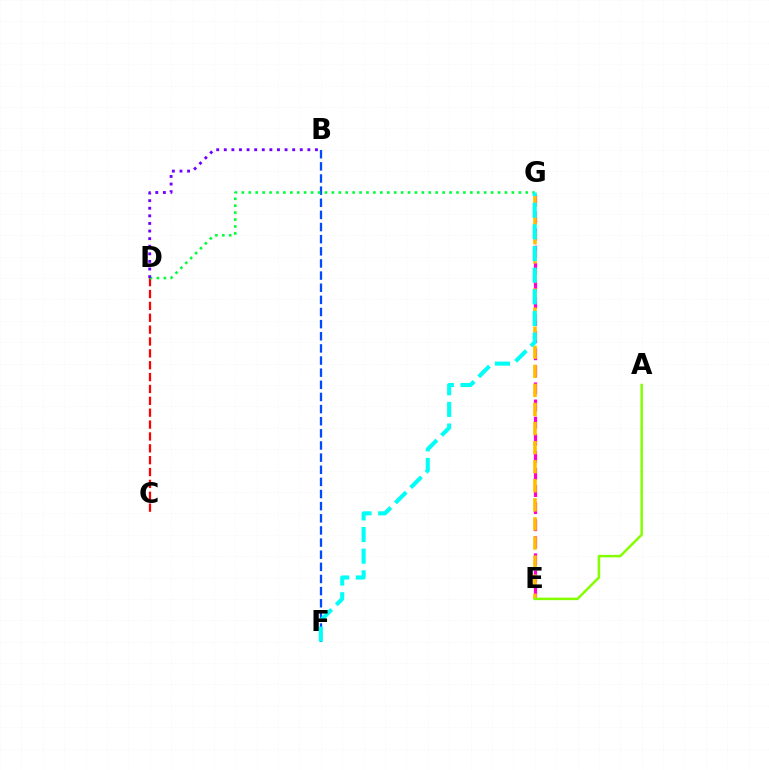{('B', 'F'): [{'color': '#004bff', 'line_style': 'dashed', 'thickness': 1.65}], ('E', 'G'): [{'color': '#ff00cf', 'line_style': 'dashed', 'thickness': 2.32}, {'color': '#ffbd00', 'line_style': 'dashed', 'thickness': 2.59}], ('A', 'E'): [{'color': '#84ff00', 'line_style': 'solid', 'thickness': 1.8}], ('C', 'D'): [{'color': '#ff0000', 'line_style': 'dashed', 'thickness': 1.61}], ('D', 'G'): [{'color': '#00ff39', 'line_style': 'dotted', 'thickness': 1.88}], ('F', 'G'): [{'color': '#00fff6', 'line_style': 'dashed', 'thickness': 2.94}], ('B', 'D'): [{'color': '#7200ff', 'line_style': 'dotted', 'thickness': 2.06}]}